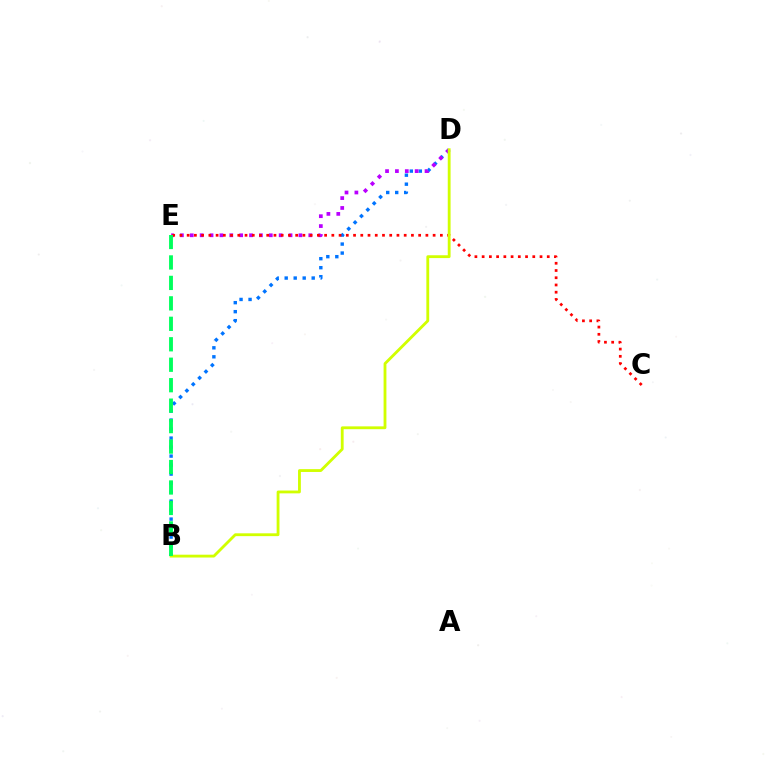{('B', 'D'): [{'color': '#0074ff', 'line_style': 'dotted', 'thickness': 2.45}, {'color': '#d1ff00', 'line_style': 'solid', 'thickness': 2.04}], ('D', 'E'): [{'color': '#b900ff', 'line_style': 'dotted', 'thickness': 2.68}], ('C', 'E'): [{'color': '#ff0000', 'line_style': 'dotted', 'thickness': 1.97}], ('B', 'E'): [{'color': '#00ff5c', 'line_style': 'dashed', 'thickness': 2.78}]}